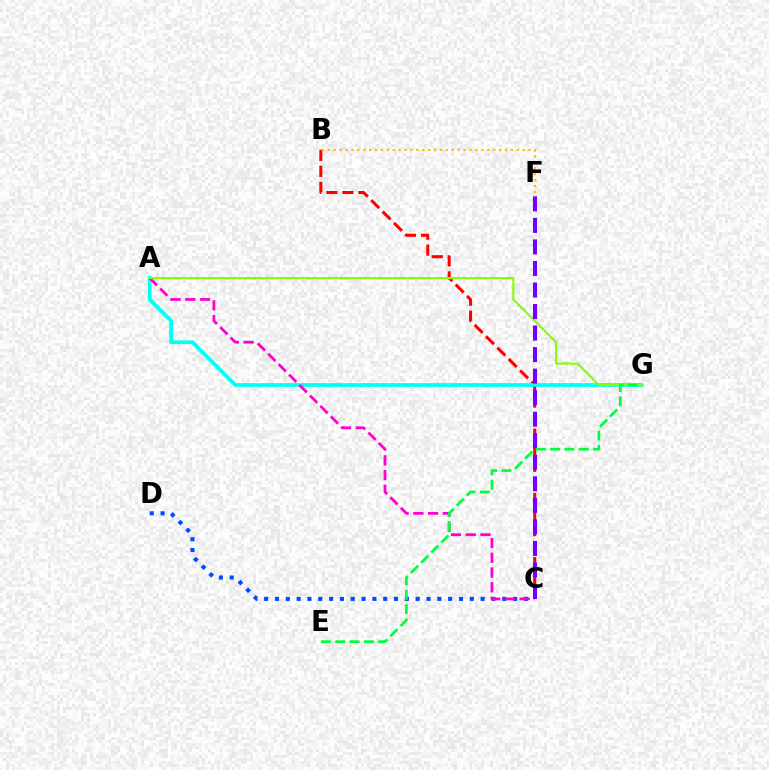{('C', 'D'): [{'color': '#004bff', 'line_style': 'dotted', 'thickness': 2.94}], ('B', 'C'): [{'color': '#ff0000', 'line_style': 'dashed', 'thickness': 2.18}], ('A', 'G'): [{'color': '#00fff6', 'line_style': 'solid', 'thickness': 2.69}, {'color': '#84ff00', 'line_style': 'solid', 'thickness': 1.51}], ('A', 'C'): [{'color': '#ff00cf', 'line_style': 'dashed', 'thickness': 2.0}], ('C', 'F'): [{'color': '#7200ff', 'line_style': 'dashed', 'thickness': 2.93}], ('B', 'F'): [{'color': '#ffbd00', 'line_style': 'dotted', 'thickness': 1.61}], ('E', 'G'): [{'color': '#00ff39', 'line_style': 'dashed', 'thickness': 1.95}]}